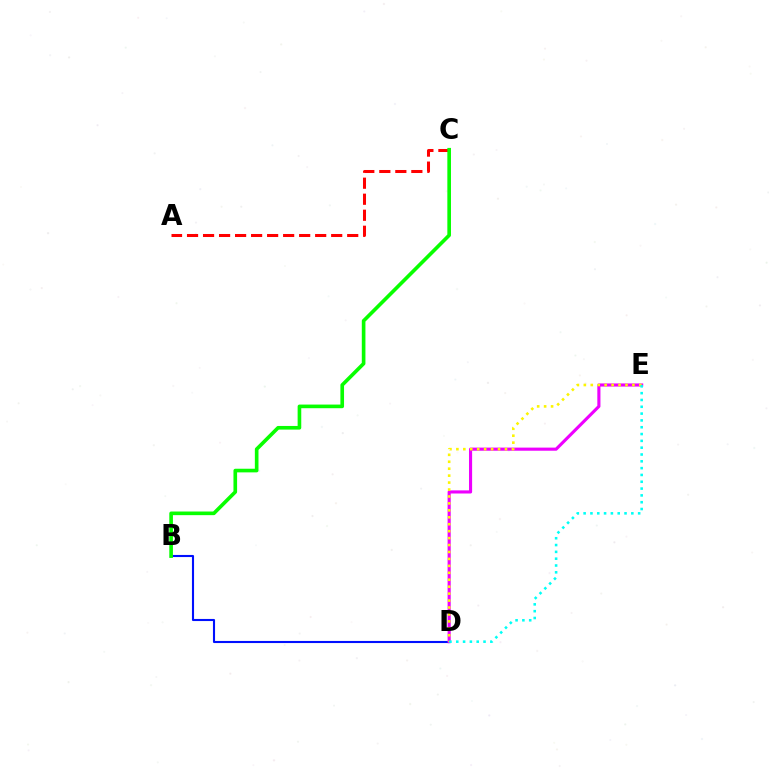{('B', 'D'): [{'color': '#0010ff', 'line_style': 'solid', 'thickness': 1.51}], ('D', 'E'): [{'color': '#ee00ff', 'line_style': 'solid', 'thickness': 2.25}, {'color': '#fcf500', 'line_style': 'dotted', 'thickness': 1.89}, {'color': '#00fff6', 'line_style': 'dotted', 'thickness': 1.85}], ('A', 'C'): [{'color': '#ff0000', 'line_style': 'dashed', 'thickness': 2.18}], ('B', 'C'): [{'color': '#08ff00', 'line_style': 'solid', 'thickness': 2.62}]}